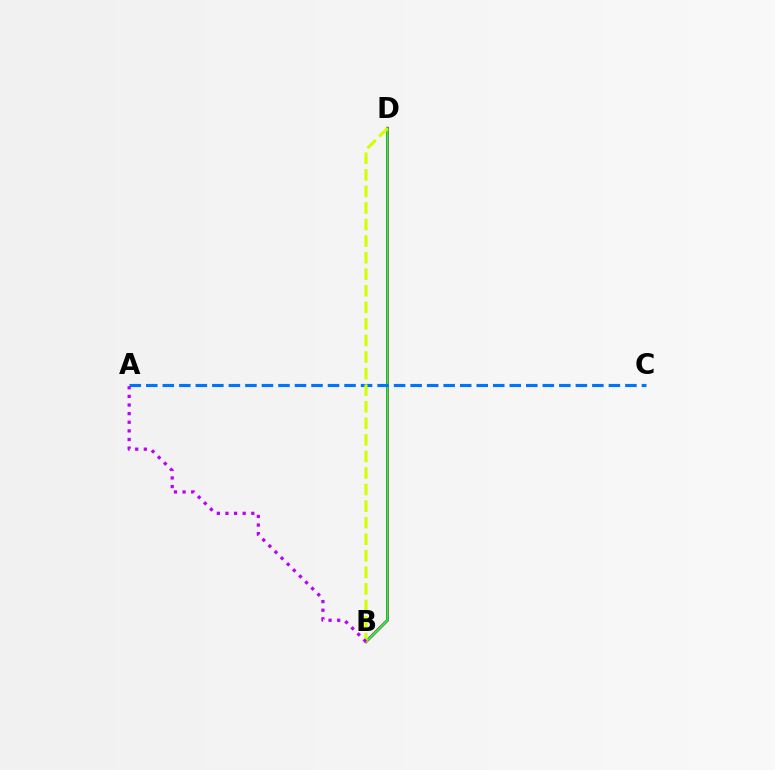{('B', 'D'): [{'color': '#ff0000', 'line_style': 'solid', 'thickness': 2.15}, {'color': '#00ff5c', 'line_style': 'solid', 'thickness': 1.55}, {'color': '#d1ff00', 'line_style': 'dashed', 'thickness': 2.25}], ('A', 'C'): [{'color': '#0074ff', 'line_style': 'dashed', 'thickness': 2.24}], ('A', 'B'): [{'color': '#b900ff', 'line_style': 'dotted', 'thickness': 2.34}]}